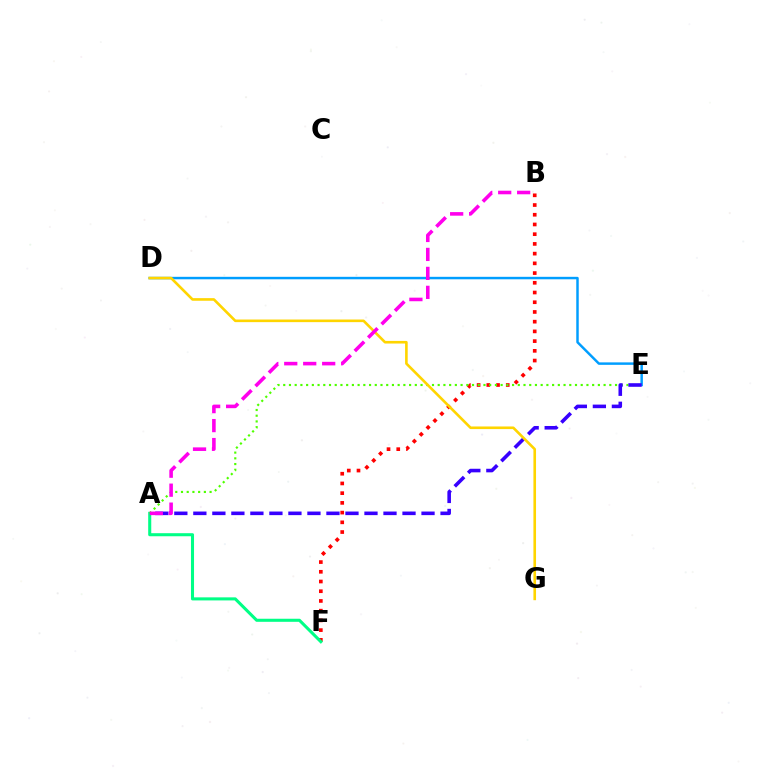{('B', 'F'): [{'color': '#ff0000', 'line_style': 'dotted', 'thickness': 2.64}], ('D', 'E'): [{'color': '#009eff', 'line_style': 'solid', 'thickness': 1.78}], ('A', 'F'): [{'color': '#00ff86', 'line_style': 'solid', 'thickness': 2.21}], ('A', 'E'): [{'color': '#4fff00', 'line_style': 'dotted', 'thickness': 1.55}, {'color': '#3700ff', 'line_style': 'dashed', 'thickness': 2.58}], ('D', 'G'): [{'color': '#ffd500', 'line_style': 'solid', 'thickness': 1.88}], ('A', 'B'): [{'color': '#ff00ed', 'line_style': 'dashed', 'thickness': 2.58}]}